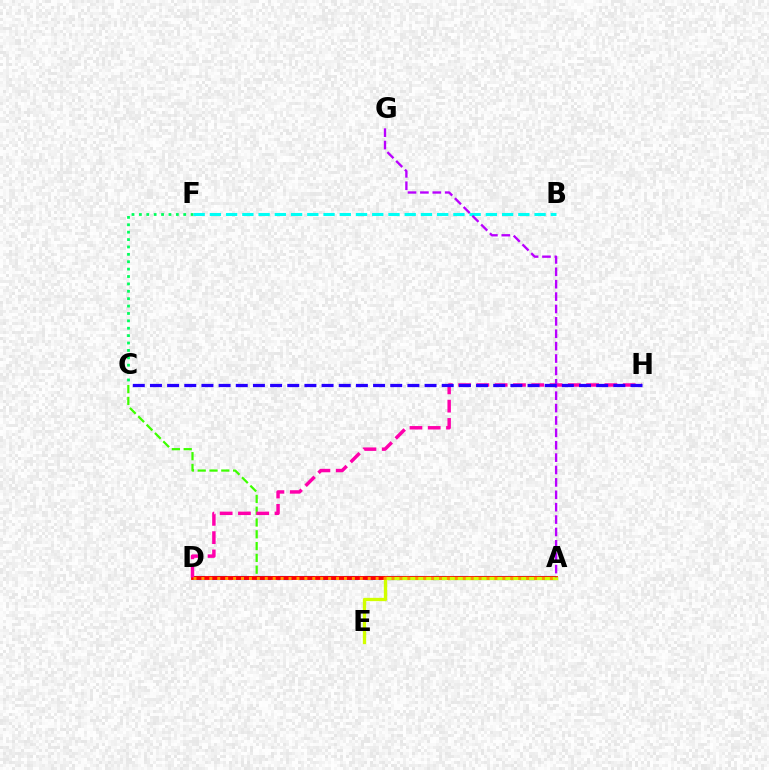{('C', 'F'): [{'color': '#00ff5c', 'line_style': 'dotted', 'thickness': 2.01}], ('A', 'C'): [{'color': '#3dff00', 'line_style': 'dashed', 'thickness': 1.6}], ('A', 'D'): [{'color': '#0074ff', 'line_style': 'dashed', 'thickness': 2.98}, {'color': '#ff0000', 'line_style': 'solid', 'thickness': 2.78}, {'color': '#ff9400', 'line_style': 'dotted', 'thickness': 2.15}], ('A', 'E'): [{'color': '#d1ff00', 'line_style': 'solid', 'thickness': 2.38}], ('B', 'F'): [{'color': '#00fff6', 'line_style': 'dashed', 'thickness': 2.21}], ('D', 'H'): [{'color': '#ff00ac', 'line_style': 'dashed', 'thickness': 2.48}], ('A', 'G'): [{'color': '#b900ff', 'line_style': 'dashed', 'thickness': 1.68}], ('C', 'H'): [{'color': '#2500ff', 'line_style': 'dashed', 'thickness': 2.33}]}